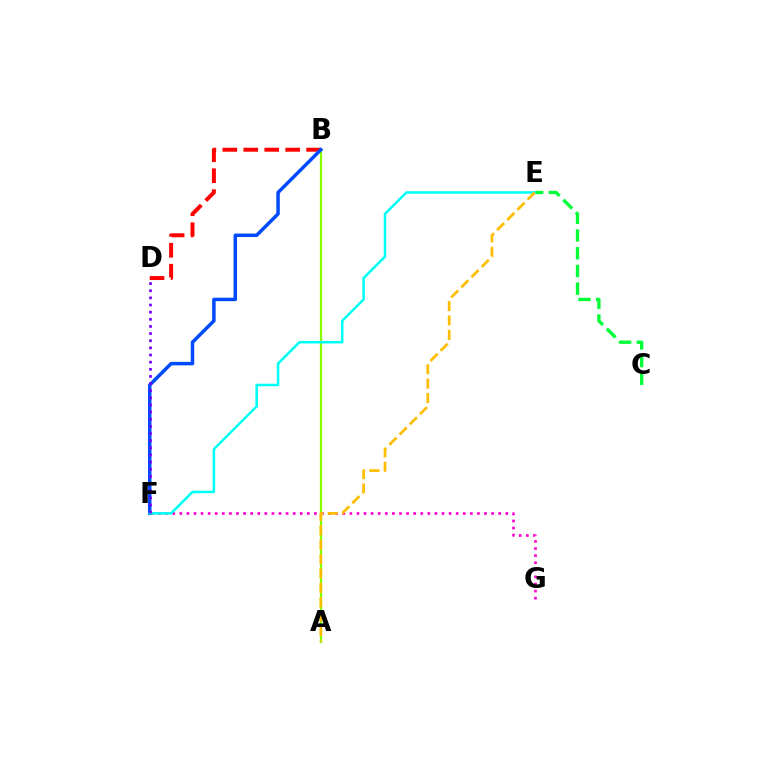{('F', 'G'): [{'color': '#ff00cf', 'line_style': 'dotted', 'thickness': 1.93}], ('B', 'D'): [{'color': '#ff0000', 'line_style': 'dashed', 'thickness': 2.85}], ('A', 'B'): [{'color': '#84ff00', 'line_style': 'solid', 'thickness': 1.6}], ('C', 'E'): [{'color': '#00ff39', 'line_style': 'dashed', 'thickness': 2.41}], ('B', 'F'): [{'color': '#004bff', 'line_style': 'solid', 'thickness': 2.51}], ('E', 'F'): [{'color': '#00fff6', 'line_style': 'solid', 'thickness': 1.83}], ('A', 'E'): [{'color': '#ffbd00', 'line_style': 'dashed', 'thickness': 1.96}], ('D', 'F'): [{'color': '#7200ff', 'line_style': 'dotted', 'thickness': 1.94}]}